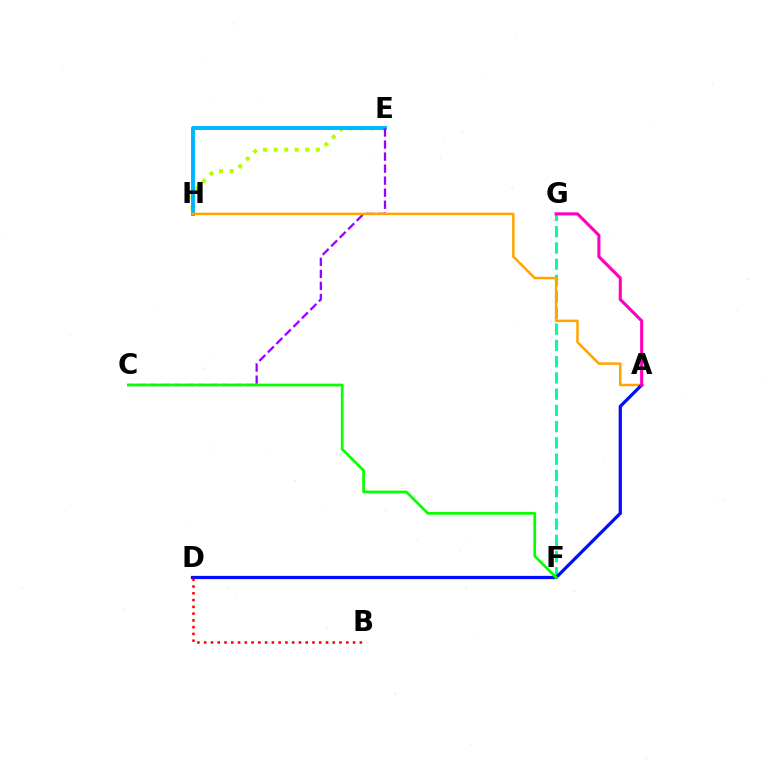{('E', 'H'): [{'color': '#b3ff00', 'line_style': 'dotted', 'thickness': 2.87}, {'color': '#00b5ff', 'line_style': 'solid', 'thickness': 2.82}], ('F', 'G'): [{'color': '#00ff9d', 'line_style': 'dashed', 'thickness': 2.21}], ('C', 'E'): [{'color': '#9b00ff', 'line_style': 'dashed', 'thickness': 1.63}], ('A', 'H'): [{'color': '#ffa500', 'line_style': 'solid', 'thickness': 1.8}], ('A', 'D'): [{'color': '#0010ff', 'line_style': 'solid', 'thickness': 2.34}], ('B', 'D'): [{'color': '#ff0000', 'line_style': 'dotted', 'thickness': 1.84}], ('A', 'G'): [{'color': '#ff00bd', 'line_style': 'solid', 'thickness': 2.23}], ('C', 'F'): [{'color': '#08ff00', 'line_style': 'solid', 'thickness': 1.97}]}